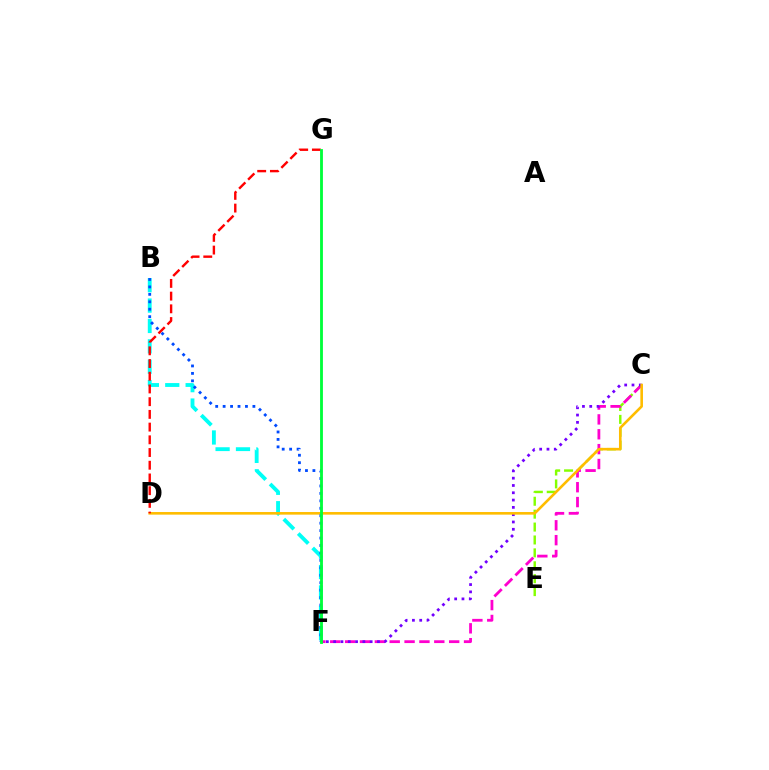{('C', 'E'): [{'color': '#84ff00', 'line_style': 'dashed', 'thickness': 1.75}], ('C', 'F'): [{'color': '#ff00cf', 'line_style': 'dashed', 'thickness': 2.02}, {'color': '#7200ff', 'line_style': 'dotted', 'thickness': 1.98}], ('B', 'F'): [{'color': '#00fff6', 'line_style': 'dashed', 'thickness': 2.77}, {'color': '#004bff', 'line_style': 'dotted', 'thickness': 2.02}], ('C', 'D'): [{'color': '#ffbd00', 'line_style': 'solid', 'thickness': 1.88}], ('D', 'G'): [{'color': '#ff0000', 'line_style': 'dashed', 'thickness': 1.73}], ('F', 'G'): [{'color': '#00ff39', 'line_style': 'solid', 'thickness': 2.04}]}